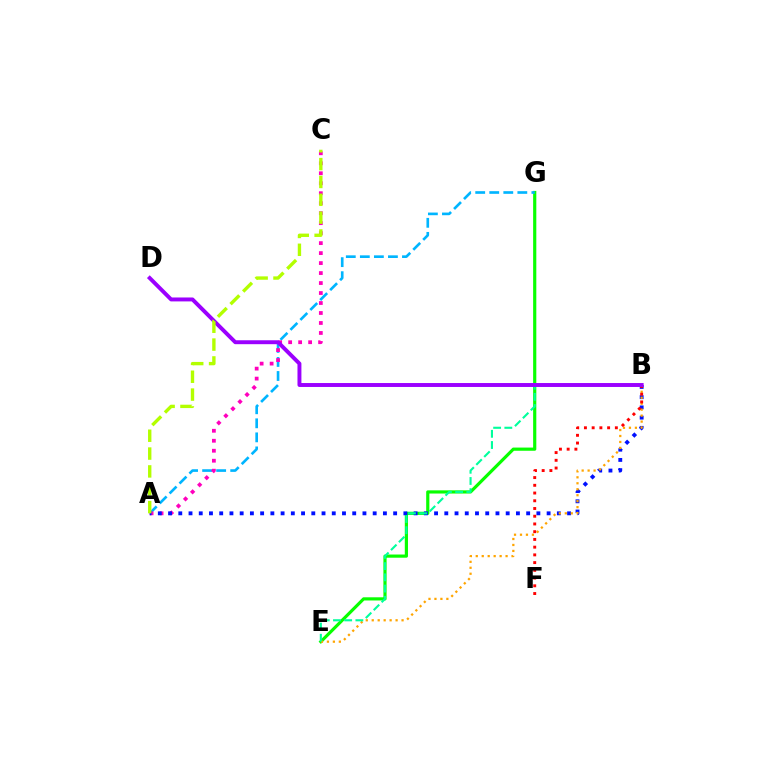{('E', 'G'): [{'color': '#08ff00', 'line_style': 'solid', 'thickness': 2.29}], ('A', 'G'): [{'color': '#00b5ff', 'line_style': 'dashed', 'thickness': 1.91}], ('A', 'C'): [{'color': '#ff00bd', 'line_style': 'dotted', 'thickness': 2.71}, {'color': '#b3ff00', 'line_style': 'dashed', 'thickness': 2.42}], ('A', 'B'): [{'color': '#0010ff', 'line_style': 'dotted', 'thickness': 2.78}], ('B', 'E'): [{'color': '#ffa500', 'line_style': 'dotted', 'thickness': 1.62}, {'color': '#00ff9d', 'line_style': 'dashed', 'thickness': 1.52}], ('B', 'F'): [{'color': '#ff0000', 'line_style': 'dotted', 'thickness': 2.1}], ('B', 'D'): [{'color': '#9b00ff', 'line_style': 'solid', 'thickness': 2.83}]}